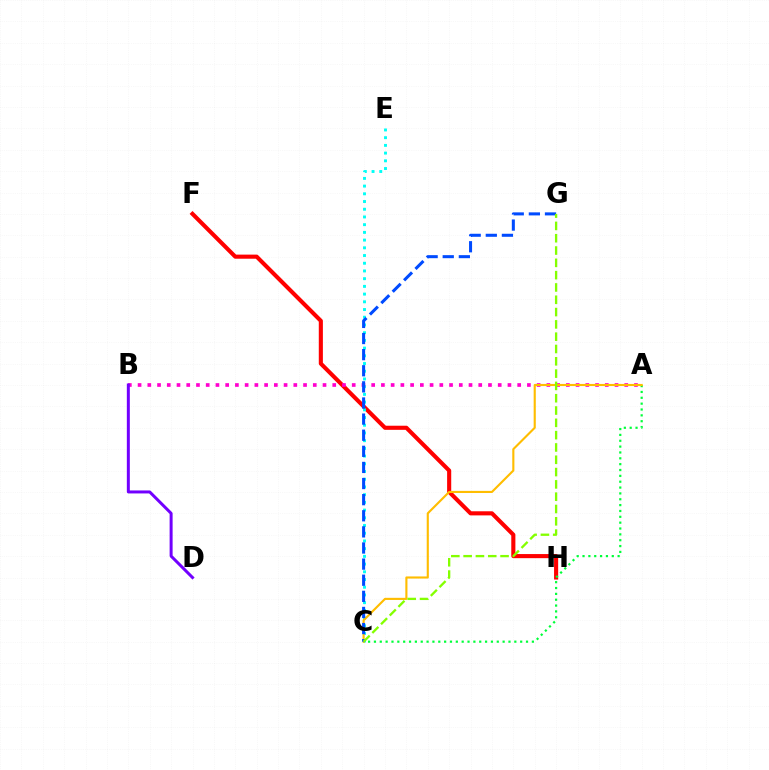{('F', 'H'): [{'color': '#ff0000', 'line_style': 'solid', 'thickness': 2.96}], ('C', 'E'): [{'color': '#00fff6', 'line_style': 'dotted', 'thickness': 2.1}], ('A', 'B'): [{'color': '#ff00cf', 'line_style': 'dotted', 'thickness': 2.64}], ('B', 'D'): [{'color': '#7200ff', 'line_style': 'solid', 'thickness': 2.16}], ('A', 'C'): [{'color': '#00ff39', 'line_style': 'dotted', 'thickness': 1.59}, {'color': '#ffbd00', 'line_style': 'solid', 'thickness': 1.53}], ('C', 'G'): [{'color': '#004bff', 'line_style': 'dashed', 'thickness': 2.19}, {'color': '#84ff00', 'line_style': 'dashed', 'thickness': 1.67}]}